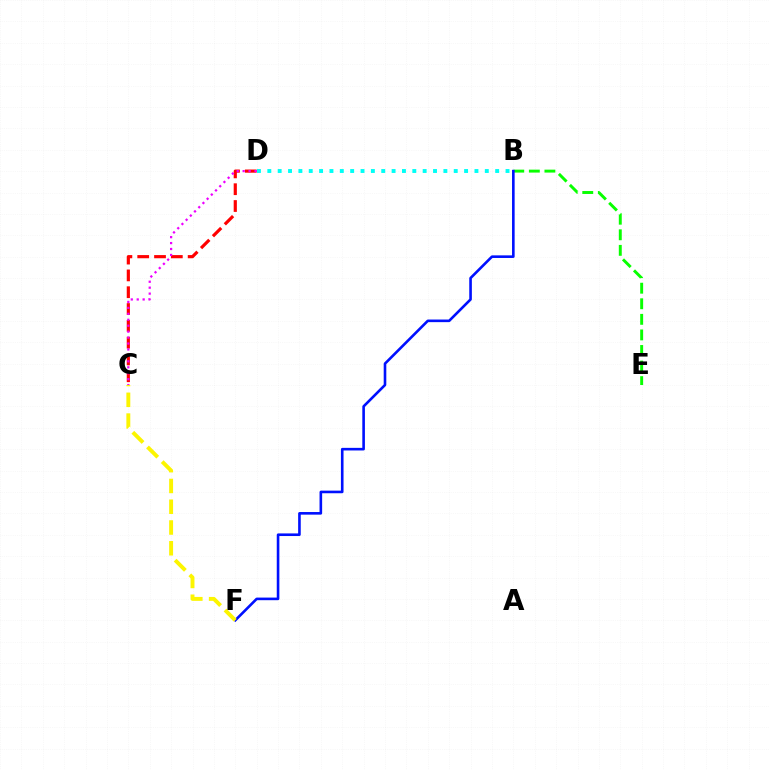{('B', 'E'): [{'color': '#08ff00', 'line_style': 'dashed', 'thickness': 2.12}], ('C', 'D'): [{'color': '#ff0000', 'line_style': 'dashed', 'thickness': 2.28}, {'color': '#ee00ff', 'line_style': 'dotted', 'thickness': 1.61}], ('B', 'F'): [{'color': '#0010ff', 'line_style': 'solid', 'thickness': 1.88}], ('C', 'F'): [{'color': '#fcf500', 'line_style': 'dashed', 'thickness': 2.82}], ('B', 'D'): [{'color': '#00fff6', 'line_style': 'dotted', 'thickness': 2.81}]}